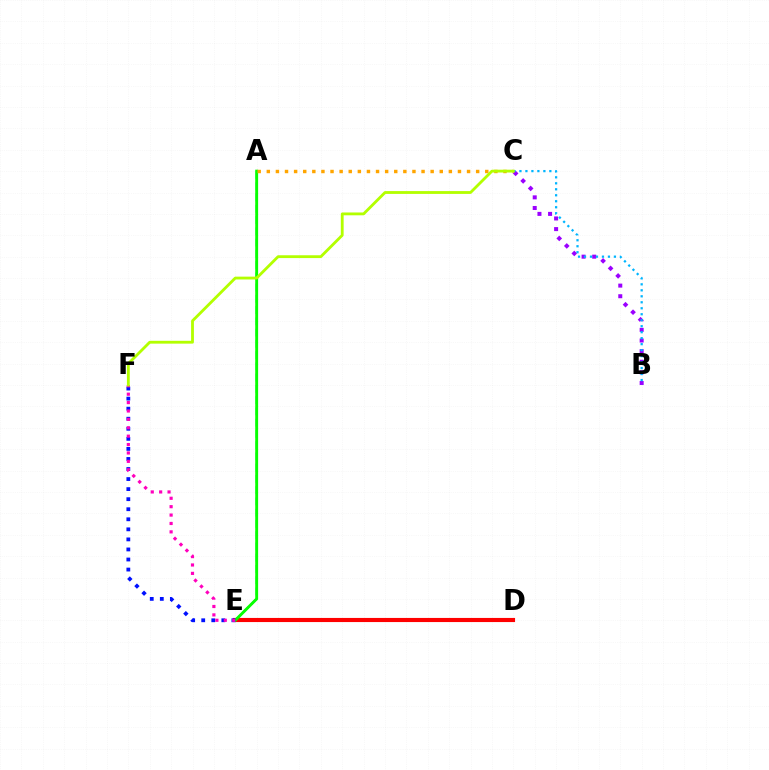{('A', 'E'): [{'color': '#00ff9d', 'line_style': 'dashed', 'thickness': 1.53}, {'color': '#08ff00', 'line_style': 'solid', 'thickness': 2.08}], ('D', 'E'): [{'color': '#ff0000', 'line_style': 'solid', 'thickness': 2.97}], ('B', 'C'): [{'color': '#9b00ff', 'line_style': 'dotted', 'thickness': 2.89}, {'color': '#00b5ff', 'line_style': 'dotted', 'thickness': 1.63}], ('E', 'F'): [{'color': '#0010ff', 'line_style': 'dotted', 'thickness': 2.73}, {'color': '#ff00bd', 'line_style': 'dotted', 'thickness': 2.28}], ('A', 'C'): [{'color': '#ffa500', 'line_style': 'dotted', 'thickness': 2.47}], ('C', 'F'): [{'color': '#b3ff00', 'line_style': 'solid', 'thickness': 2.03}]}